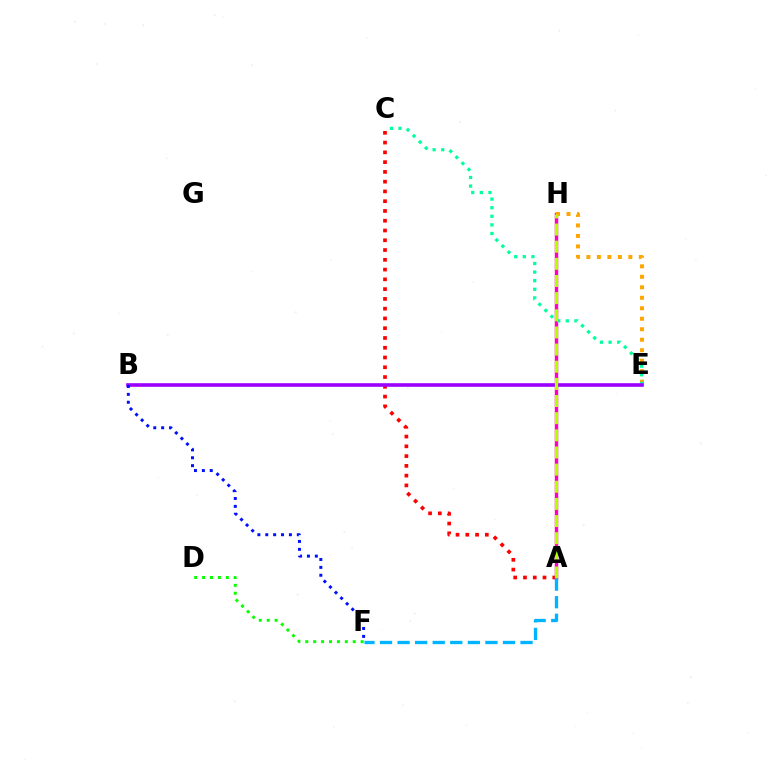{('A', 'C'): [{'color': '#ff0000', 'line_style': 'dotted', 'thickness': 2.65}], ('A', 'H'): [{'color': '#ff00bd', 'line_style': 'solid', 'thickness': 2.48}, {'color': '#b3ff00', 'line_style': 'dashed', 'thickness': 2.33}], ('E', 'H'): [{'color': '#ffa500', 'line_style': 'dotted', 'thickness': 2.85}], ('C', 'E'): [{'color': '#00ff9d', 'line_style': 'dotted', 'thickness': 2.34}], ('B', 'E'): [{'color': '#9b00ff', 'line_style': 'solid', 'thickness': 2.59}], ('D', 'F'): [{'color': '#08ff00', 'line_style': 'dotted', 'thickness': 2.15}], ('A', 'F'): [{'color': '#00b5ff', 'line_style': 'dashed', 'thickness': 2.39}], ('B', 'F'): [{'color': '#0010ff', 'line_style': 'dotted', 'thickness': 2.14}]}